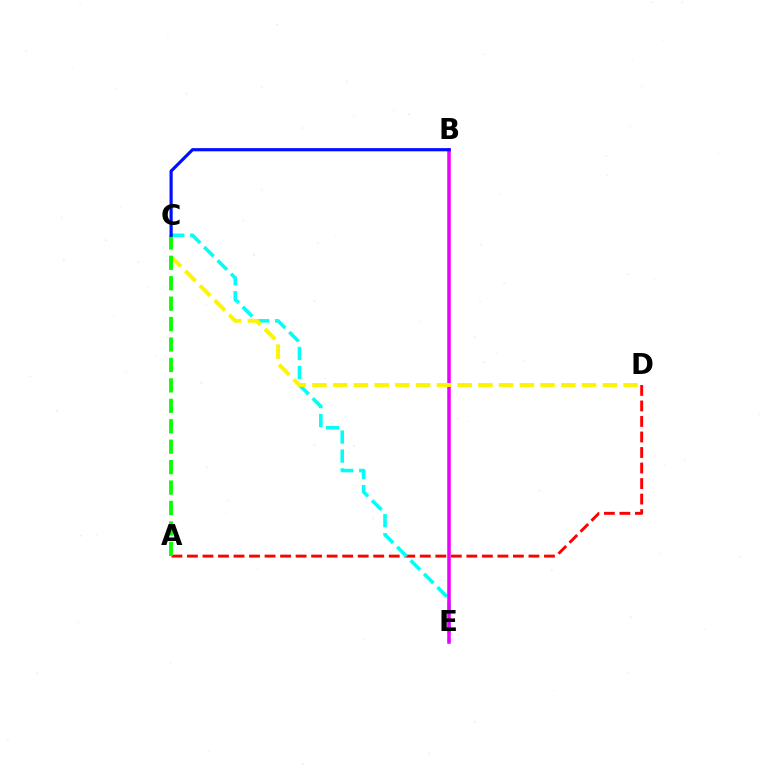{('A', 'D'): [{'color': '#ff0000', 'line_style': 'dashed', 'thickness': 2.11}], ('C', 'E'): [{'color': '#00fff6', 'line_style': 'dashed', 'thickness': 2.58}], ('B', 'E'): [{'color': '#ee00ff', 'line_style': 'solid', 'thickness': 2.53}], ('C', 'D'): [{'color': '#fcf500', 'line_style': 'dashed', 'thickness': 2.82}], ('A', 'C'): [{'color': '#08ff00', 'line_style': 'dashed', 'thickness': 2.78}], ('B', 'C'): [{'color': '#0010ff', 'line_style': 'solid', 'thickness': 2.28}]}